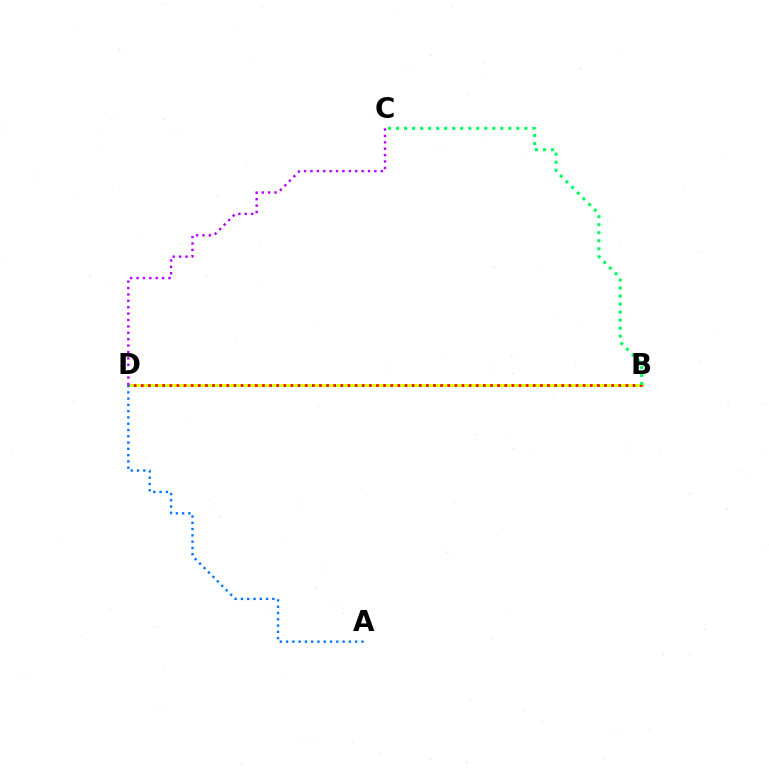{('B', 'D'): [{'color': '#d1ff00', 'line_style': 'solid', 'thickness': 1.93}, {'color': '#ff0000', 'line_style': 'dotted', 'thickness': 1.94}], ('B', 'C'): [{'color': '#00ff5c', 'line_style': 'dotted', 'thickness': 2.18}], ('C', 'D'): [{'color': '#b900ff', 'line_style': 'dotted', 'thickness': 1.74}], ('A', 'D'): [{'color': '#0074ff', 'line_style': 'dotted', 'thickness': 1.71}]}